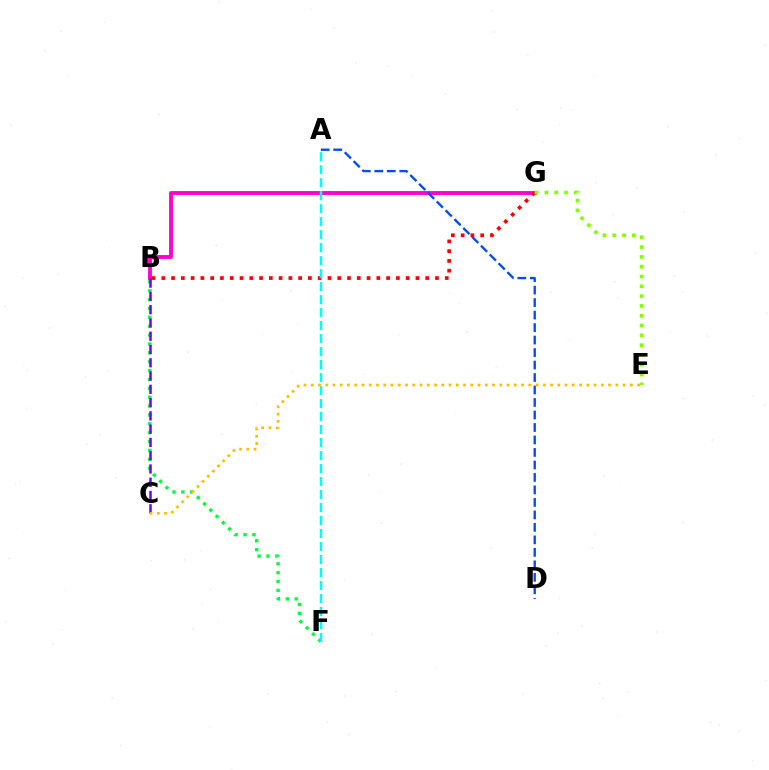{('B', 'G'): [{'color': '#ff00cf', 'line_style': 'solid', 'thickness': 2.78}, {'color': '#ff0000', 'line_style': 'dotted', 'thickness': 2.66}], ('A', 'D'): [{'color': '#004bff', 'line_style': 'dashed', 'thickness': 1.7}], ('E', 'G'): [{'color': '#84ff00', 'line_style': 'dotted', 'thickness': 2.67}], ('B', 'F'): [{'color': '#00ff39', 'line_style': 'dotted', 'thickness': 2.41}], ('B', 'C'): [{'color': '#7200ff', 'line_style': 'dashed', 'thickness': 1.8}], ('A', 'F'): [{'color': '#00fff6', 'line_style': 'dashed', 'thickness': 1.77}], ('C', 'E'): [{'color': '#ffbd00', 'line_style': 'dotted', 'thickness': 1.97}]}